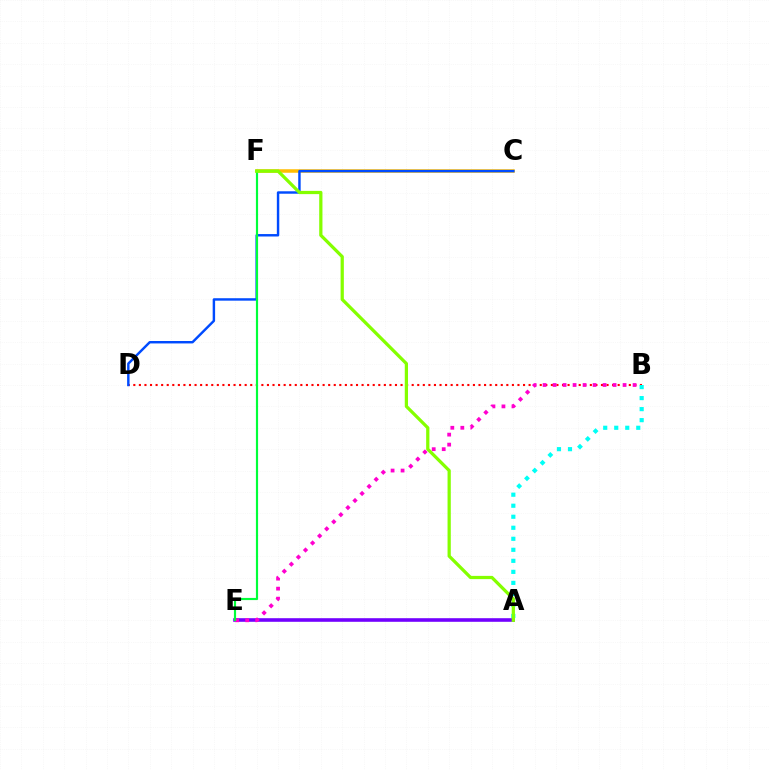{('C', 'F'): [{'color': '#ffbd00', 'line_style': 'solid', 'thickness': 2.52}], ('B', 'D'): [{'color': '#ff0000', 'line_style': 'dotted', 'thickness': 1.51}], ('A', 'E'): [{'color': '#7200ff', 'line_style': 'solid', 'thickness': 2.59}], ('B', 'E'): [{'color': '#ff00cf', 'line_style': 'dotted', 'thickness': 2.72}], ('C', 'D'): [{'color': '#004bff', 'line_style': 'solid', 'thickness': 1.75}], ('A', 'B'): [{'color': '#00fff6', 'line_style': 'dotted', 'thickness': 2.99}], ('E', 'F'): [{'color': '#00ff39', 'line_style': 'solid', 'thickness': 1.56}], ('A', 'F'): [{'color': '#84ff00', 'line_style': 'solid', 'thickness': 2.33}]}